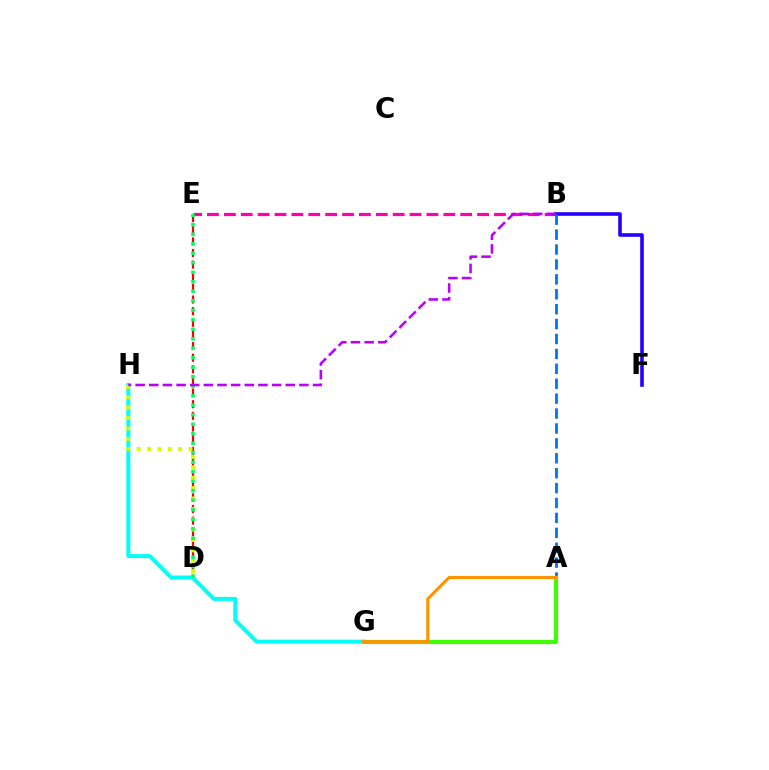{('G', 'H'): [{'color': '#00fff6', 'line_style': 'solid', 'thickness': 2.88}], ('B', 'E'): [{'color': '#ff00ac', 'line_style': 'dashed', 'thickness': 2.29}], ('B', 'F'): [{'color': '#2500ff', 'line_style': 'solid', 'thickness': 2.6}], ('A', 'B'): [{'color': '#0074ff', 'line_style': 'dashed', 'thickness': 2.03}], ('A', 'G'): [{'color': '#3dff00', 'line_style': 'solid', 'thickness': 2.98}, {'color': '#ff9400', 'line_style': 'solid', 'thickness': 2.25}], ('D', 'E'): [{'color': '#ff0000', 'line_style': 'dashed', 'thickness': 1.58}, {'color': '#00ff5c', 'line_style': 'dotted', 'thickness': 2.58}], ('D', 'H'): [{'color': '#d1ff00', 'line_style': 'dotted', 'thickness': 2.82}], ('B', 'H'): [{'color': '#b900ff', 'line_style': 'dashed', 'thickness': 1.85}]}